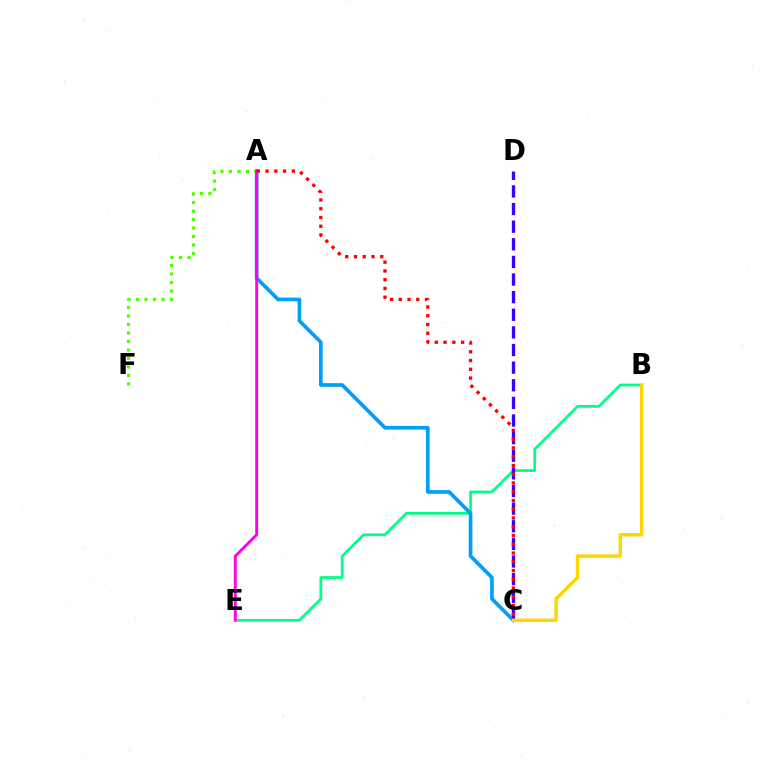{('B', 'E'): [{'color': '#00ff86', 'line_style': 'solid', 'thickness': 1.98}], ('A', 'C'): [{'color': '#009eff', 'line_style': 'solid', 'thickness': 2.64}, {'color': '#ff0000', 'line_style': 'dotted', 'thickness': 2.38}], ('A', 'F'): [{'color': '#4fff00', 'line_style': 'dotted', 'thickness': 2.31}], ('A', 'E'): [{'color': '#ff00ed', 'line_style': 'solid', 'thickness': 2.08}], ('C', 'D'): [{'color': '#3700ff', 'line_style': 'dashed', 'thickness': 2.39}], ('B', 'C'): [{'color': '#ffd500', 'line_style': 'solid', 'thickness': 2.45}]}